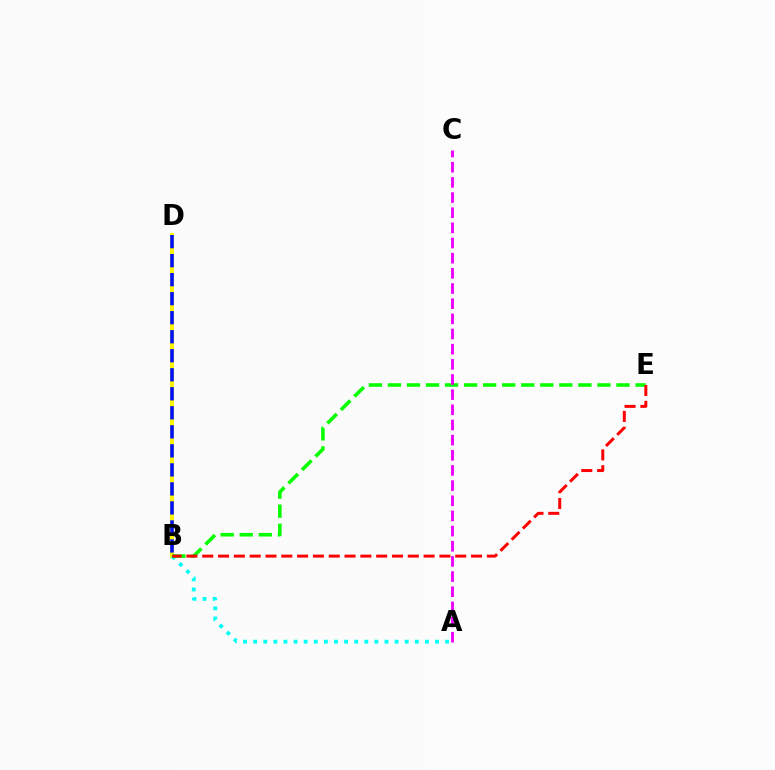{('B', 'D'): [{'color': '#fcf500', 'line_style': 'solid', 'thickness': 2.94}, {'color': '#0010ff', 'line_style': 'dashed', 'thickness': 2.58}], ('A', 'B'): [{'color': '#00fff6', 'line_style': 'dotted', 'thickness': 2.74}], ('B', 'E'): [{'color': '#08ff00', 'line_style': 'dashed', 'thickness': 2.59}, {'color': '#ff0000', 'line_style': 'dashed', 'thickness': 2.15}], ('A', 'C'): [{'color': '#ee00ff', 'line_style': 'dashed', 'thickness': 2.06}]}